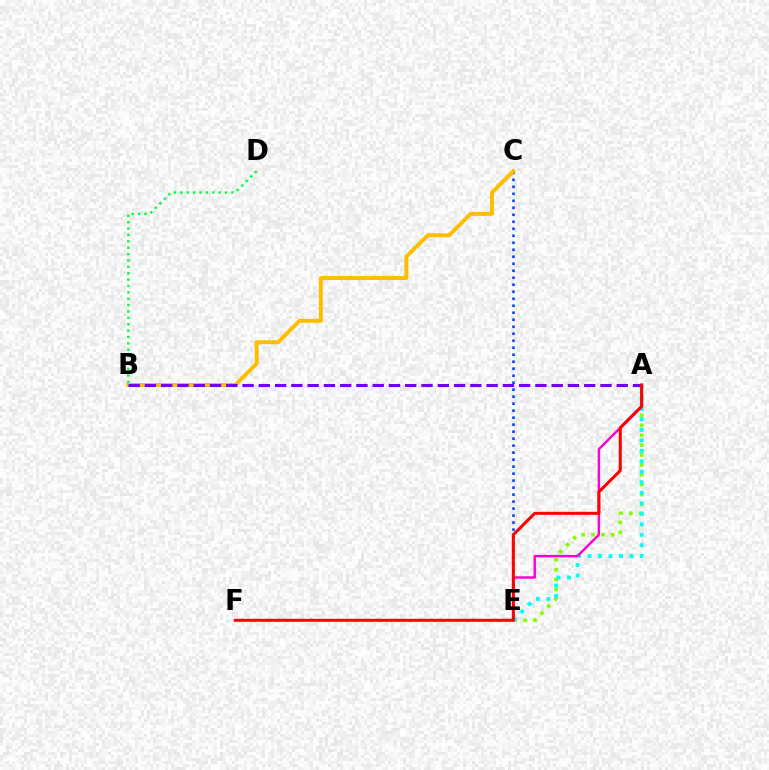{('A', 'E'): [{'color': '#84ff00', 'line_style': 'dotted', 'thickness': 2.68}, {'color': '#00fff6', 'line_style': 'dotted', 'thickness': 2.85}, {'color': '#ff00cf', 'line_style': 'solid', 'thickness': 1.76}], ('B', 'D'): [{'color': '#00ff39', 'line_style': 'dotted', 'thickness': 1.73}], ('C', 'E'): [{'color': '#004bff', 'line_style': 'dotted', 'thickness': 1.9}], ('B', 'C'): [{'color': '#ffbd00', 'line_style': 'solid', 'thickness': 2.84}], ('A', 'B'): [{'color': '#7200ff', 'line_style': 'dashed', 'thickness': 2.21}], ('A', 'F'): [{'color': '#ff0000', 'line_style': 'solid', 'thickness': 2.18}]}